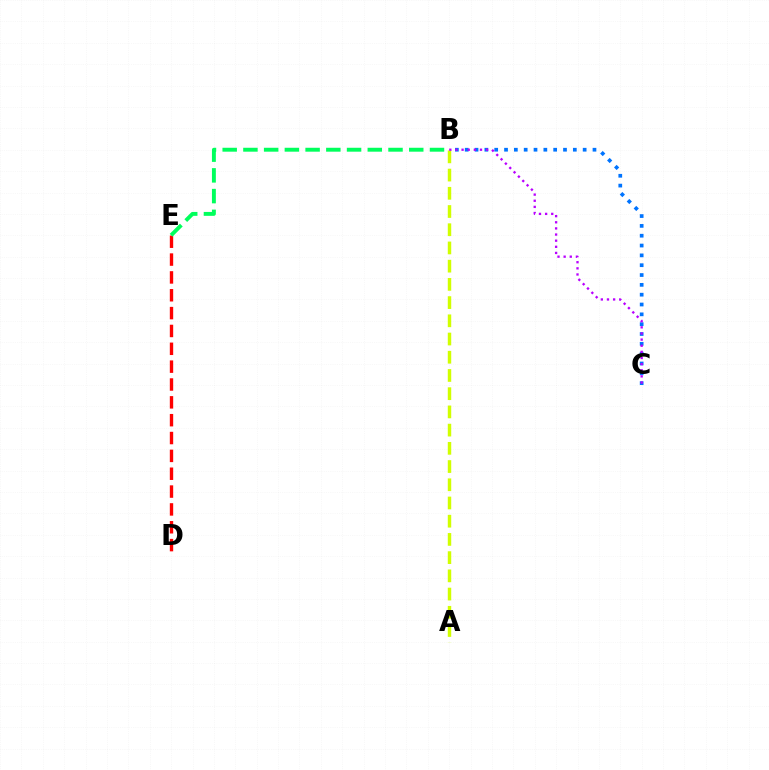{('B', 'C'): [{'color': '#0074ff', 'line_style': 'dotted', 'thickness': 2.67}, {'color': '#b900ff', 'line_style': 'dotted', 'thickness': 1.67}], ('D', 'E'): [{'color': '#ff0000', 'line_style': 'dashed', 'thickness': 2.42}], ('A', 'B'): [{'color': '#d1ff00', 'line_style': 'dashed', 'thickness': 2.47}], ('B', 'E'): [{'color': '#00ff5c', 'line_style': 'dashed', 'thickness': 2.82}]}